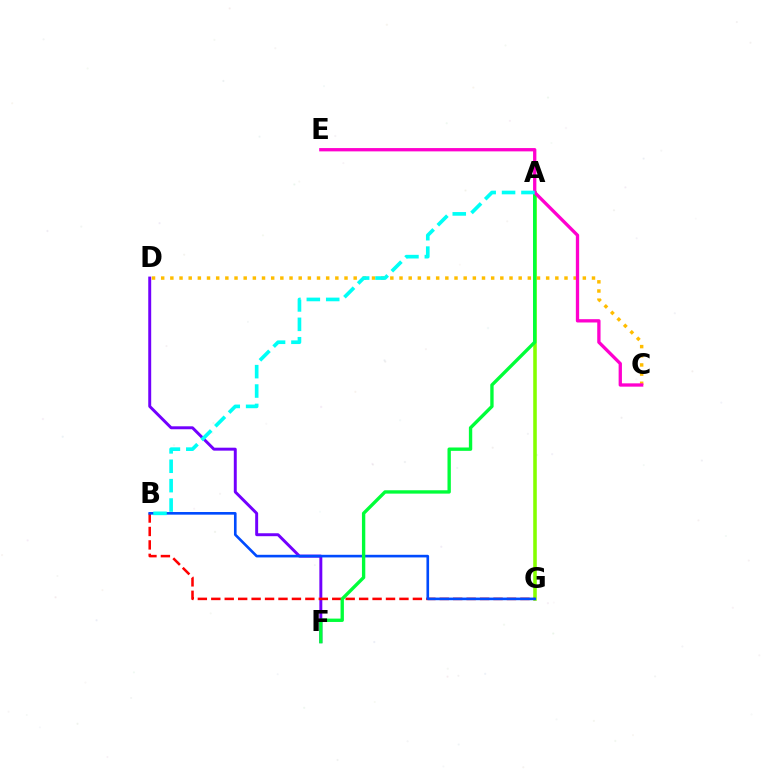{('D', 'F'): [{'color': '#7200ff', 'line_style': 'solid', 'thickness': 2.12}], ('A', 'G'): [{'color': '#84ff00', 'line_style': 'solid', 'thickness': 2.57}], ('C', 'D'): [{'color': '#ffbd00', 'line_style': 'dotted', 'thickness': 2.49}], ('B', 'G'): [{'color': '#ff0000', 'line_style': 'dashed', 'thickness': 1.83}, {'color': '#004bff', 'line_style': 'solid', 'thickness': 1.89}], ('A', 'F'): [{'color': '#00ff39', 'line_style': 'solid', 'thickness': 2.42}], ('C', 'E'): [{'color': '#ff00cf', 'line_style': 'solid', 'thickness': 2.38}], ('A', 'B'): [{'color': '#00fff6', 'line_style': 'dashed', 'thickness': 2.63}]}